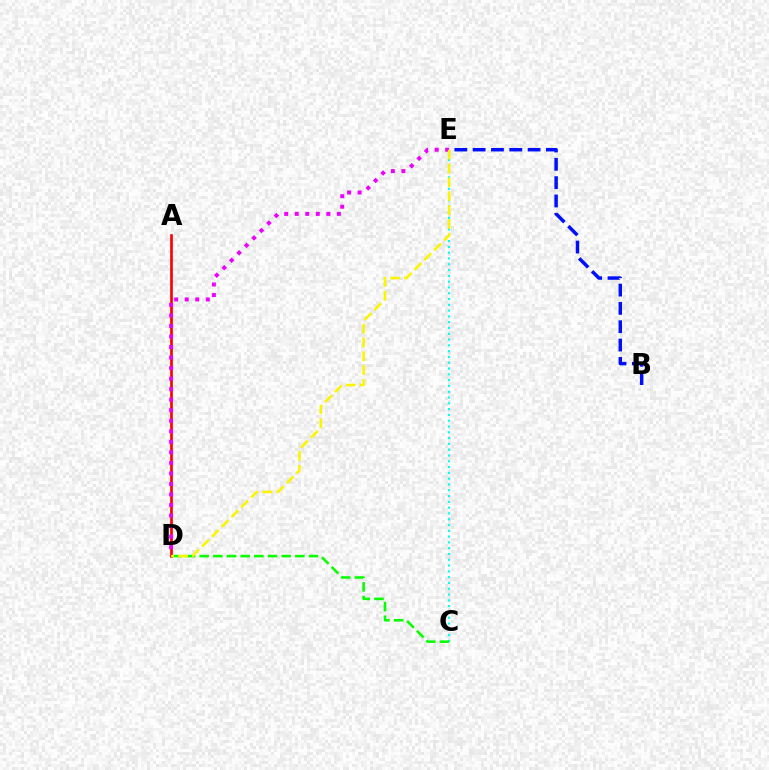{('A', 'D'): [{'color': '#ff0000', 'line_style': 'solid', 'thickness': 1.92}], ('B', 'E'): [{'color': '#0010ff', 'line_style': 'dashed', 'thickness': 2.49}], ('D', 'E'): [{'color': '#ee00ff', 'line_style': 'dotted', 'thickness': 2.86}, {'color': '#fcf500', 'line_style': 'dashed', 'thickness': 1.88}], ('C', 'E'): [{'color': '#00fff6', 'line_style': 'dotted', 'thickness': 1.57}], ('C', 'D'): [{'color': '#08ff00', 'line_style': 'dashed', 'thickness': 1.86}]}